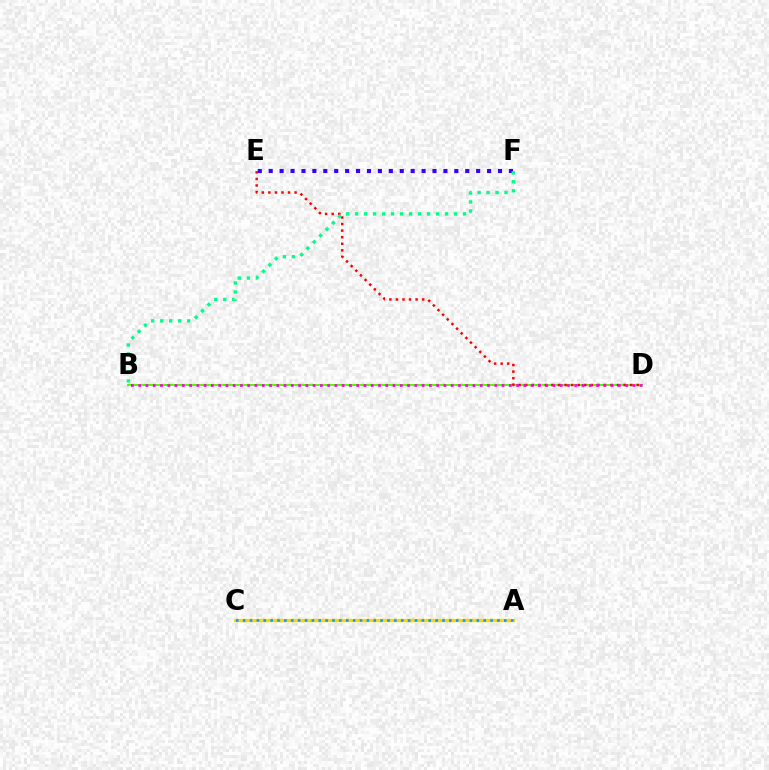{('A', 'C'): [{'color': '#ffd500', 'line_style': 'solid', 'thickness': 2.39}, {'color': '#009eff', 'line_style': 'dotted', 'thickness': 1.87}], ('B', 'D'): [{'color': '#4fff00', 'line_style': 'solid', 'thickness': 1.51}, {'color': '#ff00ed', 'line_style': 'dotted', 'thickness': 1.97}], ('D', 'E'): [{'color': '#ff0000', 'line_style': 'dotted', 'thickness': 1.78}], ('E', 'F'): [{'color': '#3700ff', 'line_style': 'dotted', 'thickness': 2.97}], ('B', 'F'): [{'color': '#00ff86', 'line_style': 'dotted', 'thickness': 2.44}]}